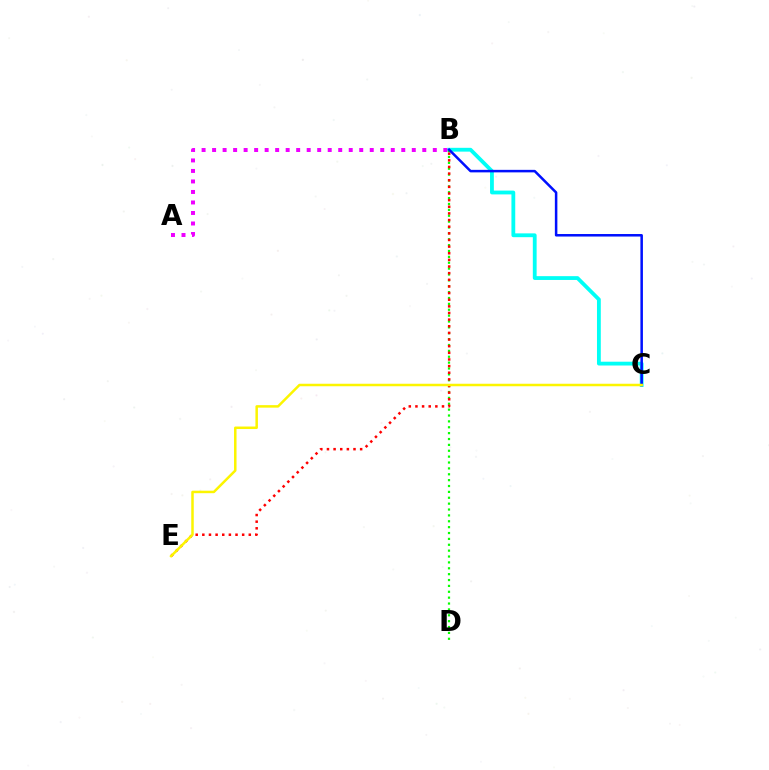{('B', 'C'): [{'color': '#00fff6', 'line_style': 'solid', 'thickness': 2.74}, {'color': '#0010ff', 'line_style': 'solid', 'thickness': 1.81}], ('B', 'D'): [{'color': '#08ff00', 'line_style': 'dotted', 'thickness': 1.6}], ('A', 'B'): [{'color': '#ee00ff', 'line_style': 'dotted', 'thickness': 2.86}], ('B', 'E'): [{'color': '#ff0000', 'line_style': 'dotted', 'thickness': 1.8}], ('C', 'E'): [{'color': '#fcf500', 'line_style': 'solid', 'thickness': 1.8}]}